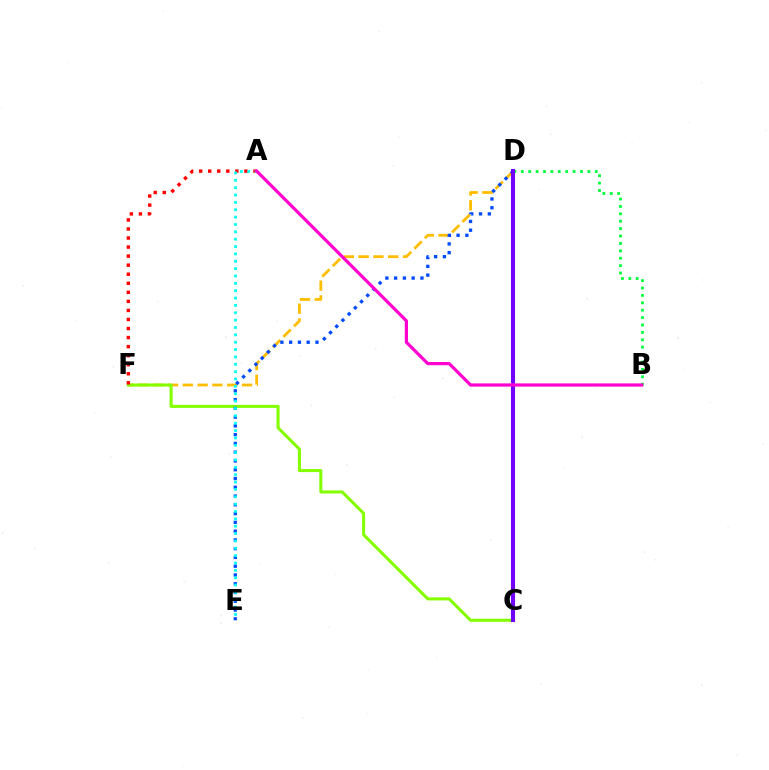{('B', 'D'): [{'color': '#00ff39', 'line_style': 'dotted', 'thickness': 2.01}], ('D', 'F'): [{'color': '#ffbd00', 'line_style': 'dashed', 'thickness': 2.01}], ('C', 'F'): [{'color': '#84ff00', 'line_style': 'solid', 'thickness': 2.2}], ('A', 'F'): [{'color': '#ff0000', 'line_style': 'dotted', 'thickness': 2.46}], ('D', 'E'): [{'color': '#004bff', 'line_style': 'dotted', 'thickness': 2.38}], ('C', 'D'): [{'color': '#7200ff', 'line_style': 'solid', 'thickness': 2.95}], ('A', 'E'): [{'color': '#00fff6', 'line_style': 'dotted', 'thickness': 2.0}], ('A', 'B'): [{'color': '#ff00cf', 'line_style': 'solid', 'thickness': 2.31}]}